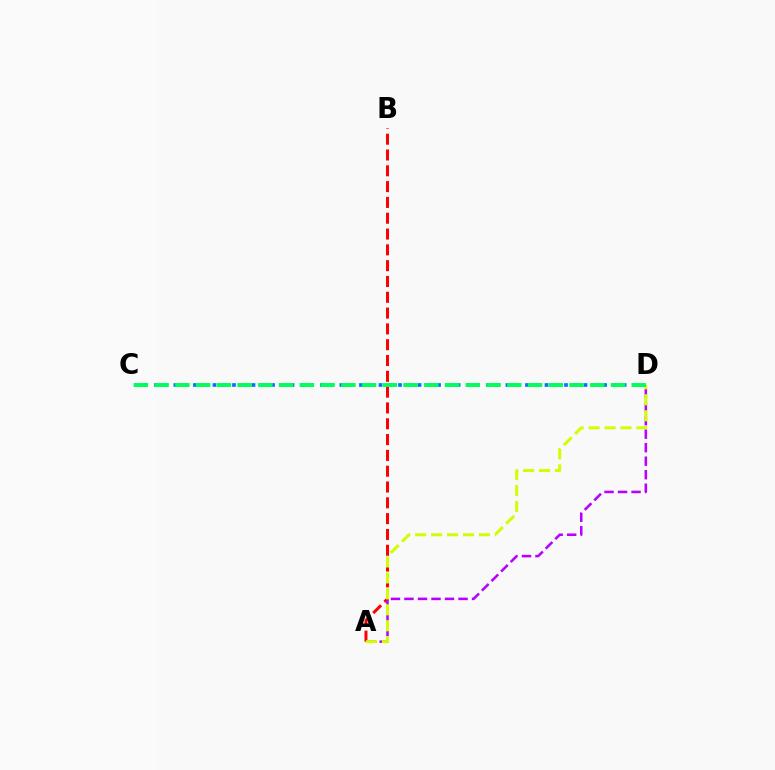{('A', 'B'): [{'color': '#ff0000', 'line_style': 'dashed', 'thickness': 2.15}], ('A', 'D'): [{'color': '#b900ff', 'line_style': 'dashed', 'thickness': 1.84}, {'color': '#d1ff00', 'line_style': 'dashed', 'thickness': 2.17}], ('C', 'D'): [{'color': '#0074ff', 'line_style': 'dotted', 'thickness': 2.65}, {'color': '#00ff5c', 'line_style': 'dashed', 'thickness': 2.82}]}